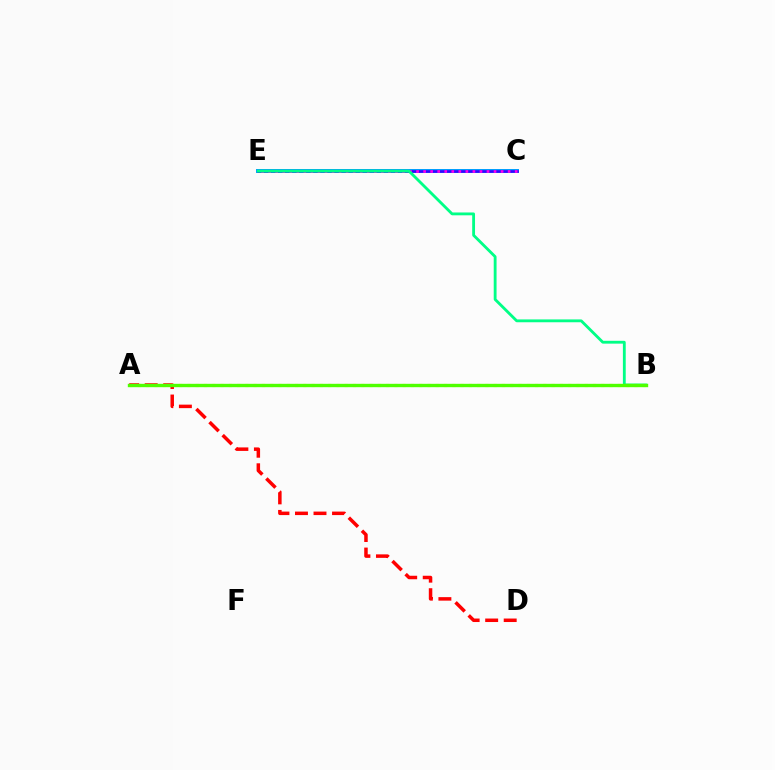{('C', 'E'): [{'color': '#009eff', 'line_style': 'solid', 'thickness': 2.86}, {'color': '#3700ff', 'line_style': 'solid', 'thickness': 1.84}, {'color': '#ff00ed', 'line_style': 'dotted', 'thickness': 1.91}], ('A', 'B'): [{'color': '#ffd500', 'line_style': 'dotted', 'thickness': 2.25}, {'color': '#4fff00', 'line_style': 'solid', 'thickness': 2.42}], ('A', 'D'): [{'color': '#ff0000', 'line_style': 'dashed', 'thickness': 2.52}], ('B', 'E'): [{'color': '#00ff86', 'line_style': 'solid', 'thickness': 2.04}]}